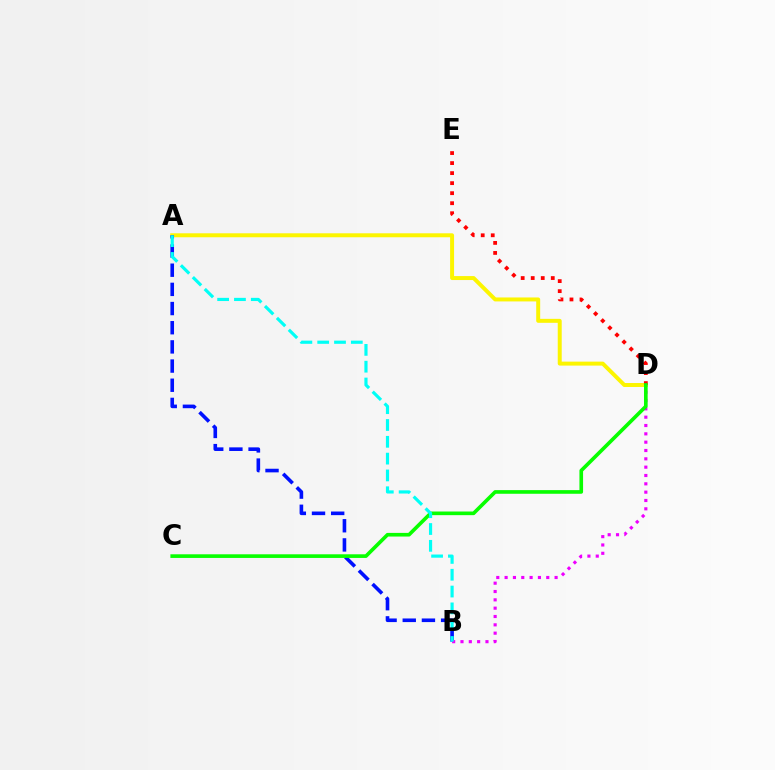{('A', 'D'): [{'color': '#fcf500', 'line_style': 'solid', 'thickness': 2.86}], ('D', 'E'): [{'color': '#ff0000', 'line_style': 'dotted', 'thickness': 2.72}], ('A', 'B'): [{'color': '#0010ff', 'line_style': 'dashed', 'thickness': 2.6}, {'color': '#00fff6', 'line_style': 'dashed', 'thickness': 2.28}], ('B', 'D'): [{'color': '#ee00ff', 'line_style': 'dotted', 'thickness': 2.26}], ('C', 'D'): [{'color': '#08ff00', 'line_style': 'solid', 'thickness': 2.62}]}